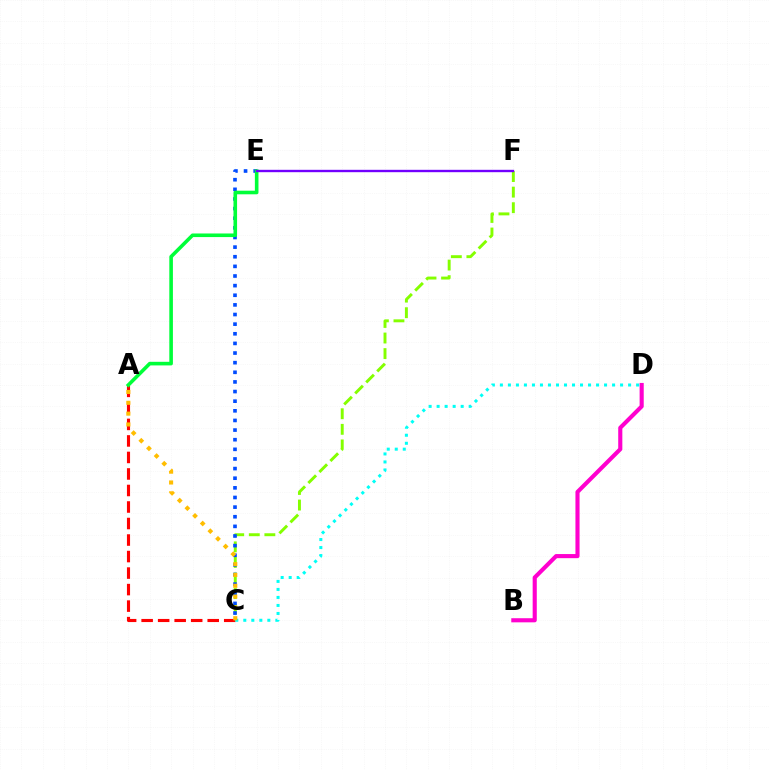{('A', 'C'): [{'color': '#ff0000', 'line_style': 'dashed', 'thickness': 2.24}, {'color': '#ffbd00', 'line_style': 'dotted', 'thickness': 2.94}], ('C', 'F'): [{'color': '#84ff00', 'line_style': 'dashed', 'thickness': 2.12}], ('C', 'E'): [{'color': '#004bff', 'line_style': 'dotted', 'thickness': 2.62}], ('A', 'E'): [{'color': '#00ff39', 'line_style': 'solid', 'thickness': 2.59}], ('B', 'D'): [{'color': '#ff00cf', 'line_style': 'solid', 'thickness': 2.96}], ('E', 'F'): [{'color': '#7200ff', 'line_style': 'solid', 'thickness': 1.71}], ('C', 'D'): [{'color': '#00fff6', 'line_style': 'dotted', 'thickness': 2.18}]}